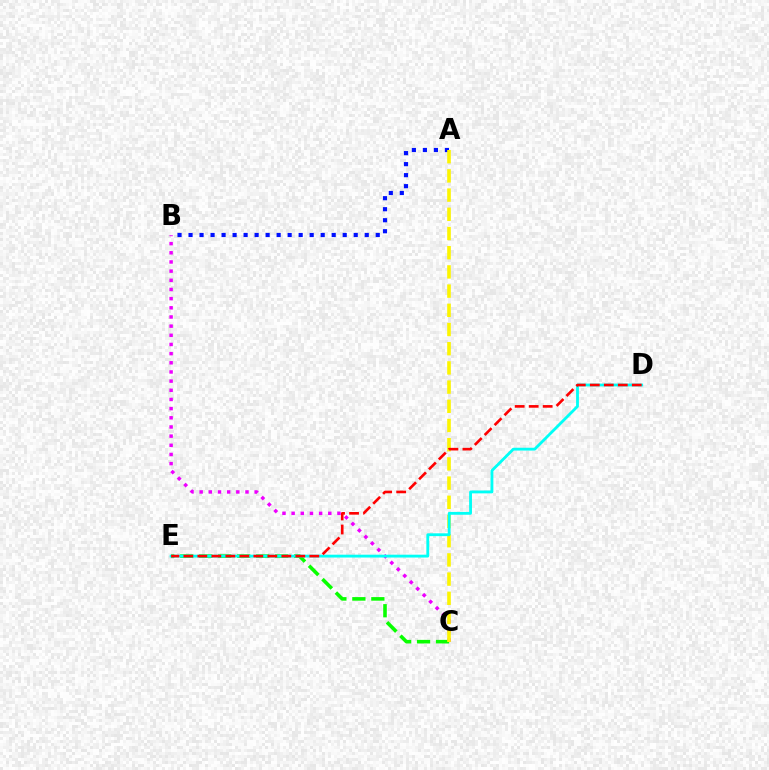{('B', 'C'): [{'color': '#ee00ff', 'line_style': 'dotted', 'thickness': 2.49}], ('C', 'E'): [{'color': '#08ff00', 'line_style': 'dashed', 'thickness': 2.58}], ('A', 'B'): [{'color': '#0010ff', 'line_style': 'dotted', 'thickness': 2.99}], ('A', 'C'): [{'color': '#fcf500', 'line_style': 'dashed', 'thickness': 2.61}], ('D', 'E'): [{'color': '#00fff6', 'line_style': 'solid', 'thickness': 2.04}, {'color': '#ff0000', 'line_style': 'dashed', 'thickness': 1.9}]}